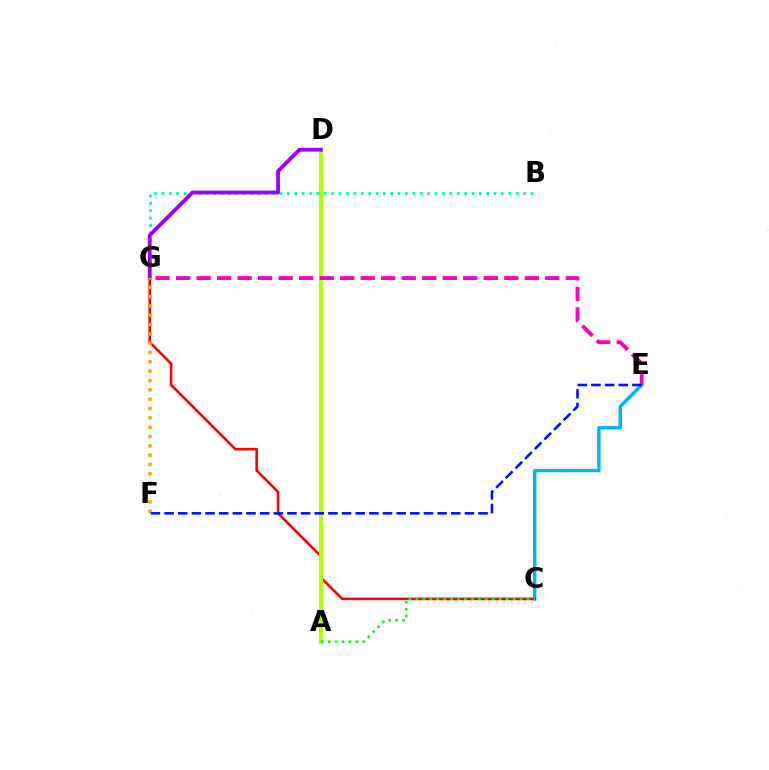{('C', 'E'): [{'color': '#00b5ff', 'line_style': 'solid', 'thickness': 2.47}], ('C', 'G'): [{'color': '#ff0000', 'line_style': 'solid', 'thickness': 1.88}], ('B', 'G'): [{'color': '#00ff9d', 'line_style': 'dotted', 'thickness': 2.01}], ('A', 'D'): [{'color': '#b3ff00', 'line_style': 'solid', 'thickness': 2.86}], ('D', 'G'): [{'color': '#9b00ff', 'line_style': 'solid', 'thickness': 2.74}], ('F', 'G'): [{'color': '#ffa500', 'line_style': 'dotted', 'thickness': 2.54}], ('E', 'G'): [{'color': '#ff00bd', 'line_style': 'dashed', 'thickness': 2.79}], ('A', 'C'): [{'color': '#08ff00', 'line_style': 'dotted', 'thickness': 1.89}], ('E', 'F'): [{'color': '#0010ff', 'line_style': 'dashed', 'thickness': 1.85}]}